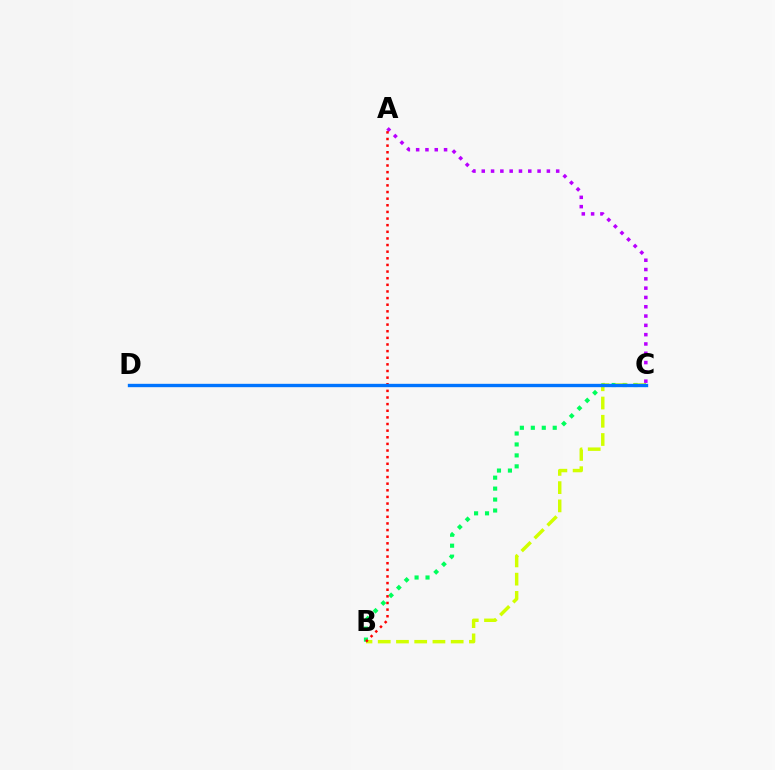{('B', 'C'): [{'color': '#00ff5c', 'line_style': 'dotted', 'thickness': 2.97}, {'color': '#d1ff00', 'line_style': 'dashed', 'thickness': 2.48}], ('A', 'C'): [{'color': '#b900ff', 'line_style': 'dotted', 'thickness': 2.53}], ('A', 'B'): [{'color': '#ff0000', 'line_style': 'dotted', 'thickness': 1.8}], ('C', 'D'): [{'color': '#0074ff', 'line_style': 'solid', 'thickness': 2.42}]}